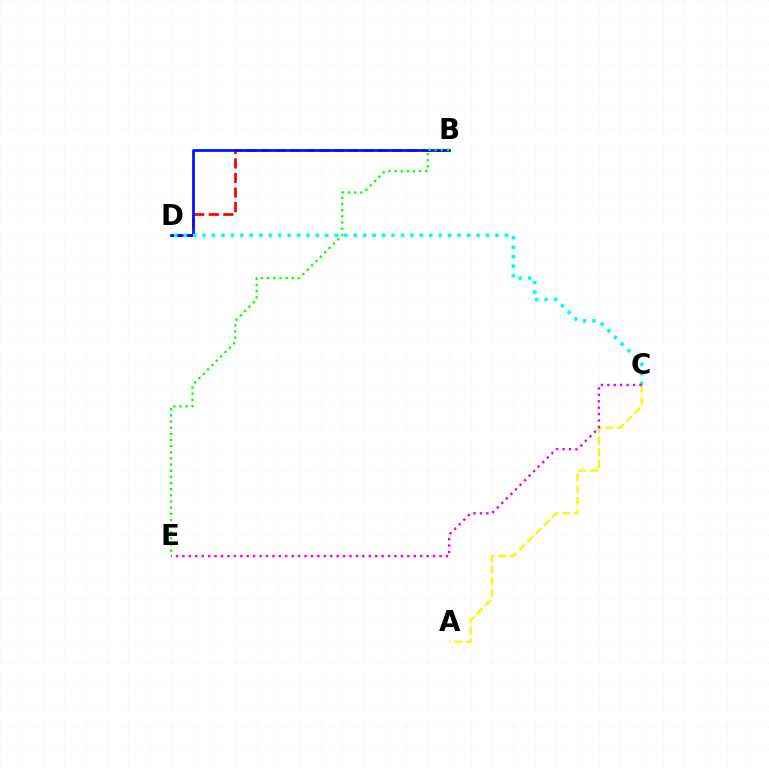{('B', 'D'): [{'color': '#ff0000', 'line_style': 'dashed', 'thickness': 1.98}, {'color': '#0010ff', 'line_style': 'solid', 'thickness': 1.96}], ('C', 'D'): [{'color': '#00fff6', 'line_style': 'dotted', 'thickness': 2.57}], ('A', 'C'): [{'color': '#fcf500', 'line_style': 'dashed', 'thickness': 1.59}], ('B', 'E'): [{'color': '#08ff00', 'line_style': 'dotted', 'thickness': 1.67}], ('C', 'E'): [{'color': '#ee00ff', 'line_style': 'dotted', 'thickness': 1.75}]}